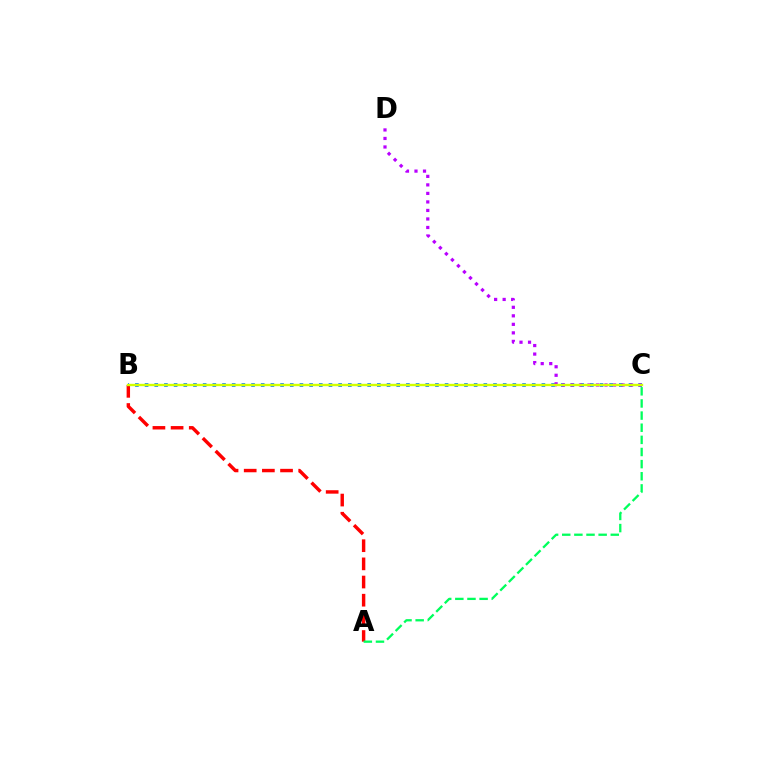{('B', 'C'): [{'color': '#0074ff', 'line_style': 'dotted', 'thickness': 2.63}, {'color': '#d1ff00', 'line_style': 'solid', 'thickness': 1.72}], ('A', 'B'): [{'color': '#ff0000', 'line_style': 'dashed', 'thickness': 2.47}], ('C', 'D'): [{'color': '#b900ff', 'line_style': 'dotted', 'thickness': 2.31}], ('A', 'C'): [{'color': '#00ff5c', 'line_style': 'dashed', 'thickness': 1.65}]}